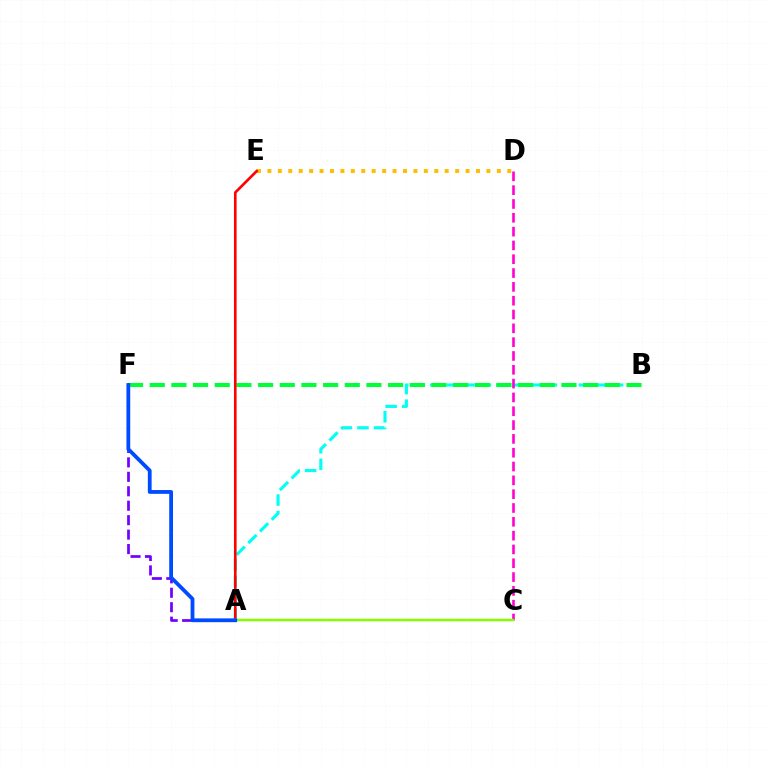{('A', 'B'): [{'color': '#00fff6', 'line_style': 'dashed', 'thickness': 2.24}], ('A', 'F'): [{'color': '#7200ff', 'line_style': 'dashed', 'thickness': 1.96}, {'color': '#004bff', 'line_style': 'solid', 'thickness': 2.73}], ('D', 'E'): [{'color': '#ffbd00', 'line_style': 'dotted', 'thickness': 2.83}], ('B', 'F'): [{'color': '#00ff39', 'line_style': 'dashed', 'thickness': 2.94}], ('A', 'E'): [{'color': '#ff0000', 'line_style': 'solid', 'thickness': 1.9}], ('C', 'D'): [{'color': '#ff00cf', 'line_style': 'dashed', 'thickness': 1.88}], ('A', 'C'): [{'color': '#84ff00', 'line_style': 'solid', 'thickness': 1.79}]}